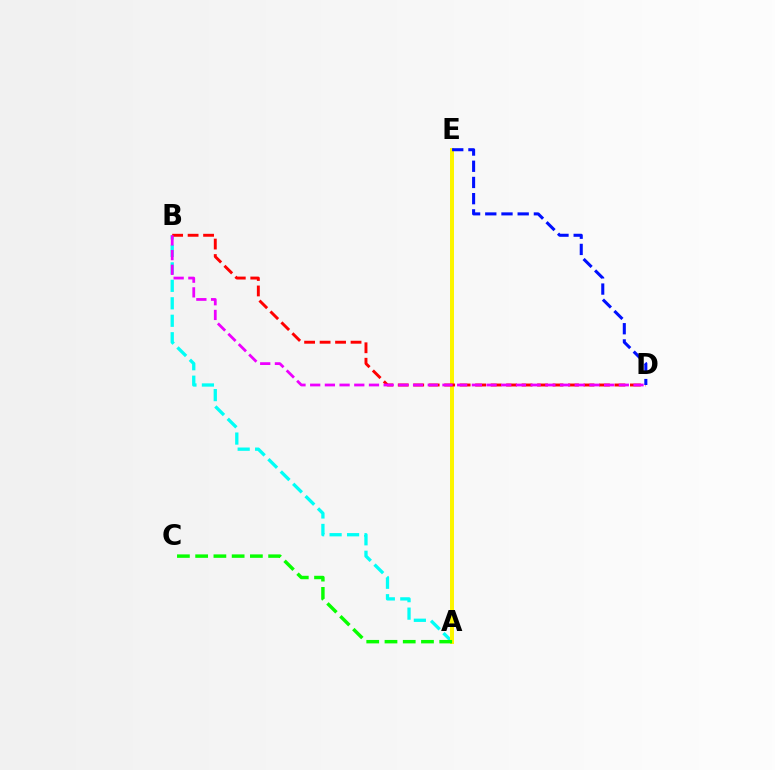{('A', 'B'): [{'color': '#00fff6', 'line_style': 'dashed', 'thickness': 2.37}], ('A', 'E'): [{'color': '#fcf500', 'line_style': 'solid', 'thickness': 2.88}], ('A', 'C'): [{'color': '#08ff00', 'line_style': 'dashed', 'thickness': 2.48}], ('B', 'D'): [{'color': '#ff0000', 'line_style': 'dashed', 'thickness': 2.1}, {'color': '#ee00ff', 'line_style': 'dashed', 'thickness': 2.0}], ('D', 'E'): [{'color': '#0010ff', 'line_style': 'dashed', 'thickness': 2.2}]}